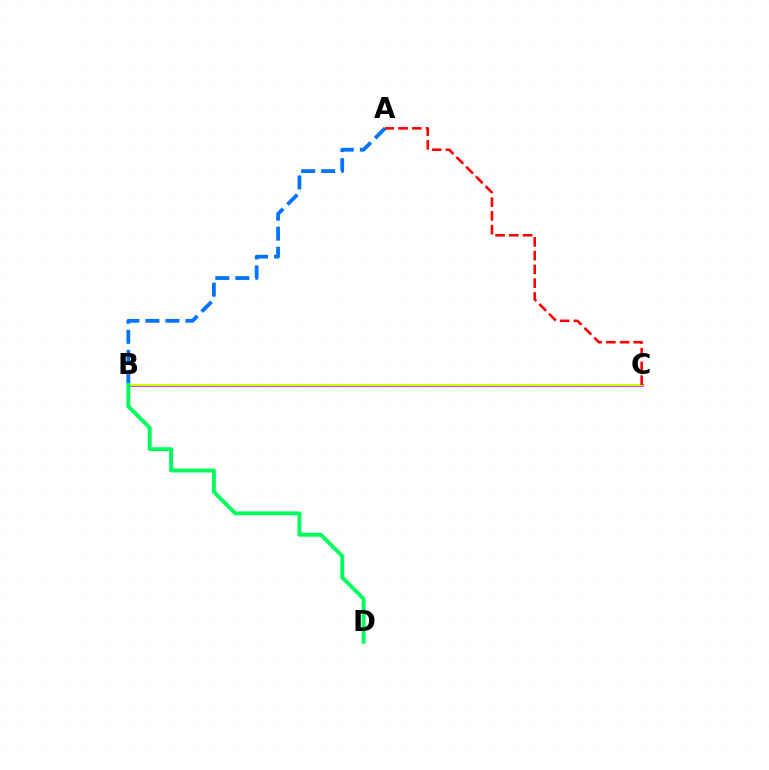{('A', 'B'): [{'color': '#0074ff', 'line_style': 'dashed', 'thickness': 2.72}], ('B', 'C'): [{'color': '#b900ff', 'line_style': 'solid', 'thickness': 1.82}, {'color': '#d1ff00', 'line_style': 'solid', 'thickness': 1.53}], ('B', 'D'): [{'color': '#00ff5c', 'line_style': 'solid', 'thickness': 2.81}], ('A', 'C'): [{'color': '#ff0000', 'line_style': 'dashed', 'thickness': 1.87}]}